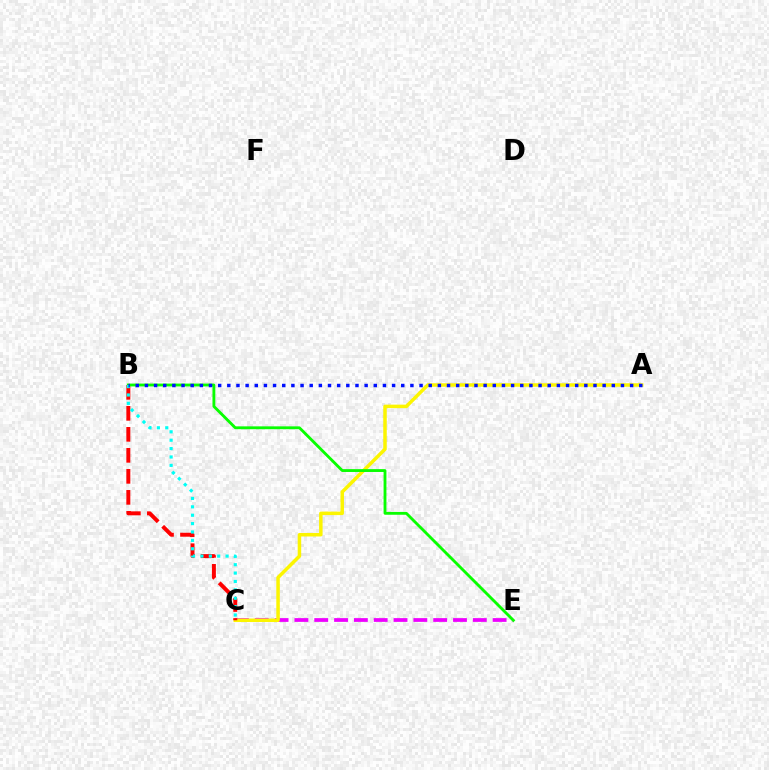{('C', 'E'): [{'color': '#ee00ff', 'line_style': 'dashed', 'thickness': 2.69}], ('A', 'C'): [{'color': '#fcf500', 'line_style': 'solid', 'thickness': 2.52}], ('B', 'C'): [{'color': '#ff0000', 'line_style': 'dashed', 'thickness': 2.85}, {'color': '#00fff6', 'line_style': 'dotted', 'thickness': 2.28}], ('B', 'E'): [{'color': '#08ff00', 'line_style': 'solid', 'thickness': 2.05}], ('A', 'B'): [{'color': '#0010ff', 'line_style': 'dotted', 'thickness': 2.49}]}